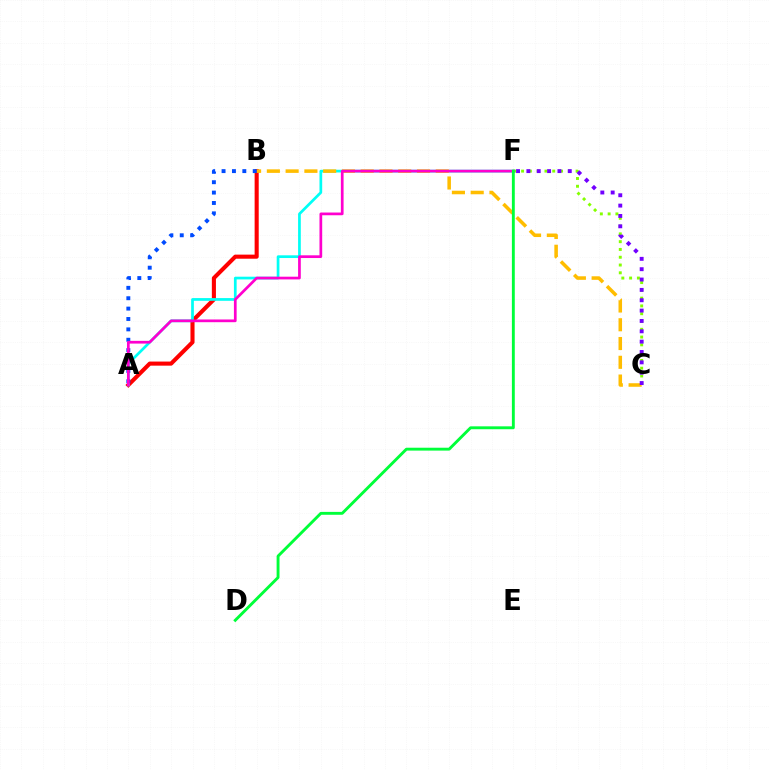{('A', 'B'): [{'color': '#ff0000', 'line_style': 'solid', 'thickness': 2.94}, {'color': '#004bff', 'line_style': 'dotted', 'thickness': 2.82}], ('C', 'F'): [{'color': '#84ff00', 'line_style': 'dotted', 'thickness': 2.12}, {'color': '#7200ff', 'line_style': 'dotted', 'thickness': 2.81}], ('A', 'F'): [{'color': '#00fff6', 'line_style': 'solid', 'thickness': 1.96}, {'color': '#ff00cf', 'line_style': 'solid', 'thickness': 1.96}], ('B', 'C'): [{'color': '#ffbd00', 'line_style': 'dashed', 'thickness': 2.55}], ('D', 'F'): [{'color': '#00ff39', 'line_style': 'solid', 'thickness': 2.08}]}